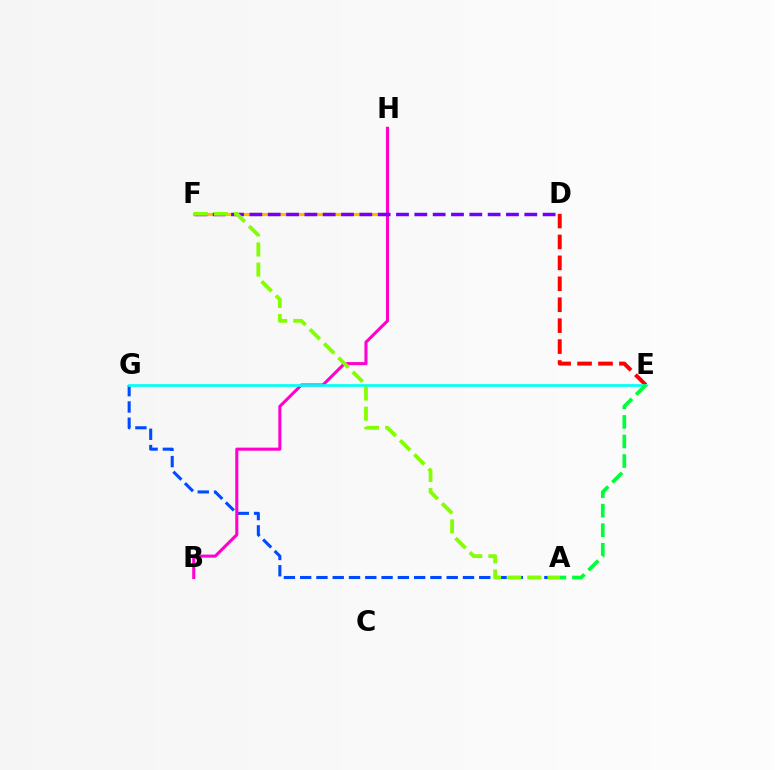{('F', 'H'): [{'color': '#ffbd00', 'line_style': 'solid', 'thickness': 2.29}], ('A', 'G'): [{'color': '#004bff', 'line_style': 'dashed', 'thickness': 2.21}], ('D', 'E'): [{'color': '#ff0000', 'line_style': 'dashed', 'thickness': 2.84}], ('B', 'H'): [{'color': '#ff00cf', 'line_style': 'solid', 'thickness': 2.21}], ('D', 'F'): [{'color': '#7200ff', 'line_style': 'dashed', 'thickness': 2.49}], ('E', 'G'): [{'color': '#00fff6', 'line_style': 'solid', 'thickness': 1.95}], ('A', 'F'): [{'color': '#84ff00', 'line_style': 'dashed', 'thickness': 2.74}], ('A', 'E'): [{'color': '#00ff39', 'line_style': 'dashed', 'thickness': 2.65}]}